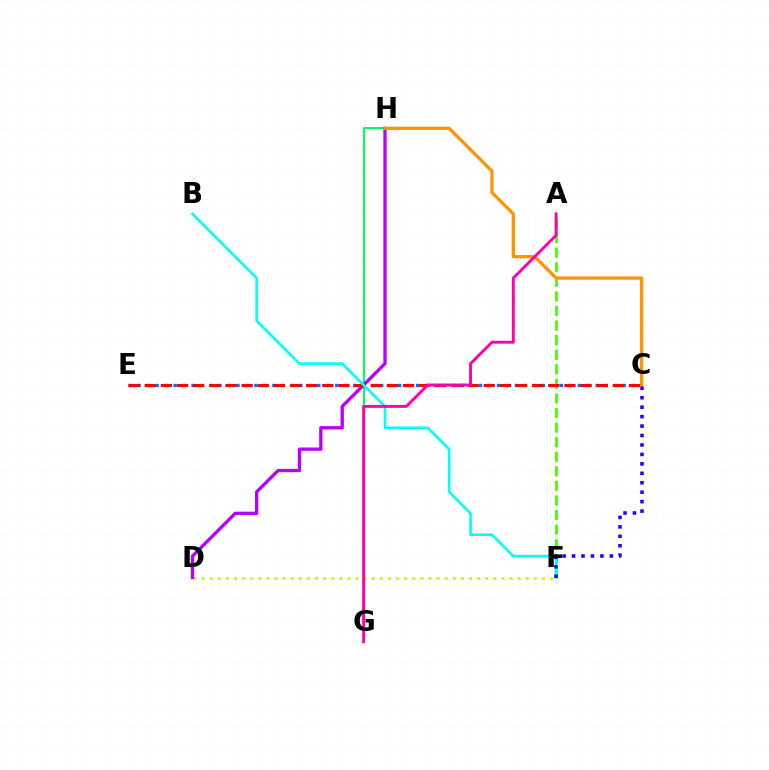{('D', 'F'): [{'color': '#d1ff00', 'line_style': 'dotted', 'thickness': 2.2}], ('G', 'H'): [{'color': '#00ff5c', 'line_style': 'solid', 'thickness': 1.51}], ('A', 'F'): [{'color': '#3dff00', 'line_style': 'dashed', 'thickness': 1.98}], ('D', 'H'): [{'color': '#b900ff', 'line_style': 'solid', 'thickness': 2.39}], ('C', 'E'): [{'color': '#0074ff', 'line_style': 'dotted', 'thickness': 2.44}, {'color': '#ff0000', 'line_style': 'dashed', 'thickness': 2.19}], ('B', 'F'): [{'color': '#00fff6', 'line_style': 'solid', 'thickness': 1.89}], ('C', 'H'): [{'color': '#ff9400', 'line_style': 'solid', 'thickness': 2.36}], ('A', 'G'): [{'color': '#ff00ac', 'line_style': 'solid', 'thickness': 2.09}], ('C', 'F'): [{'color': '#2500ff', 'line_style': 'dotted', 'thickness': 2.57}]}